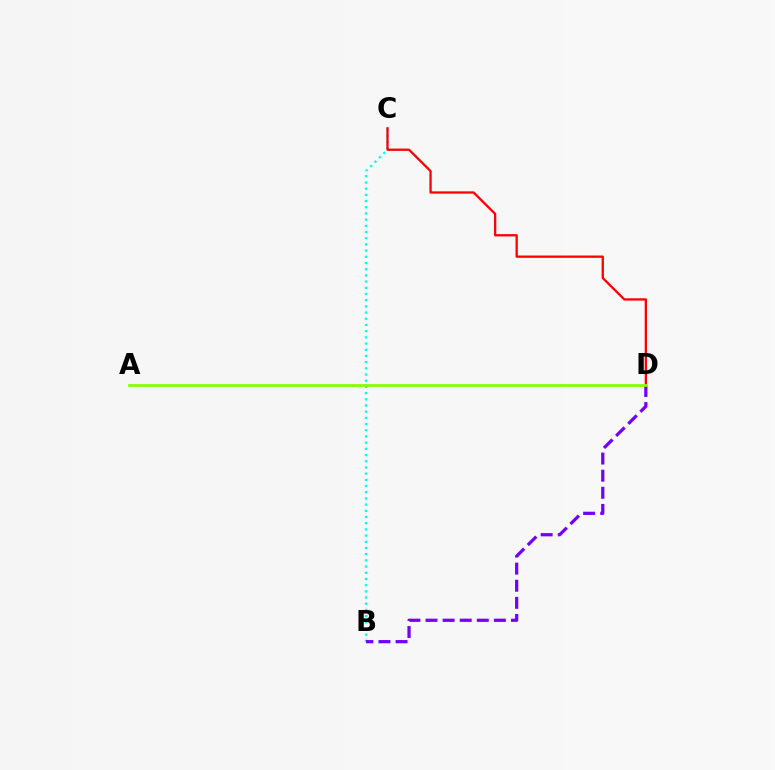{('B', 'C'): [{'color': '#00fff6', 'line_style': 'dotted', 'thickness': 1.68}], ('C', 'D'): [{'color': '#ff0000', 'line_style': 'solid', 'thickness': 1.66}], ('B', 'D'): [{'color': '#7200ff', 'line_style': 'dashed', 'thickness': 2.32}], ('A', 'D'): [{'color': '#84ff00', 'line_style': 'solid', 'thickness': 1.96}]}